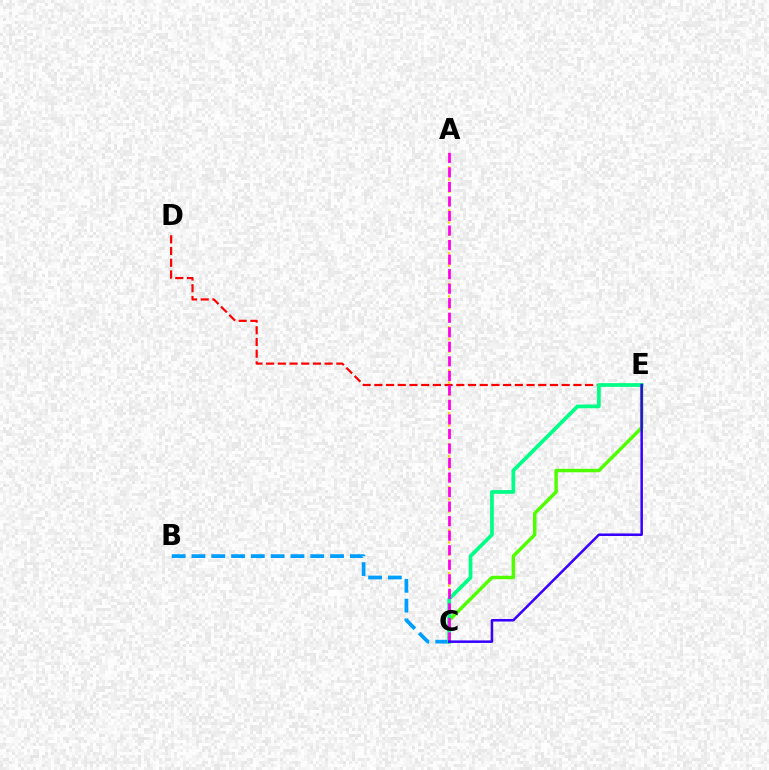{('B', 'C'): [{'color': '#009eff', 'line_style': 'dashed', 'thickness': 2.69}], ('A', 'C'): [{'color': '#ffd500', 'line_style': 'dotted', 'thickness': 1.67}, {'color': '#ff00ed', 'line_style': 'dashed', 'thickness': 1.97}], ('D', 'E'): [{'color': '#ff0000', 'line_style': 'dashed', 'thickness': 1.59}], ('C', 'E'): [{'color': '#4fff00', 'line_style': 'solid', 'thickness': 2.48}, {'color': '#00ff86', 'line_style': 'solid', 'thickness': 2.69}, {'color': '#3700ff', 'line_style': 'solid', 'thickness': 1.82}]}